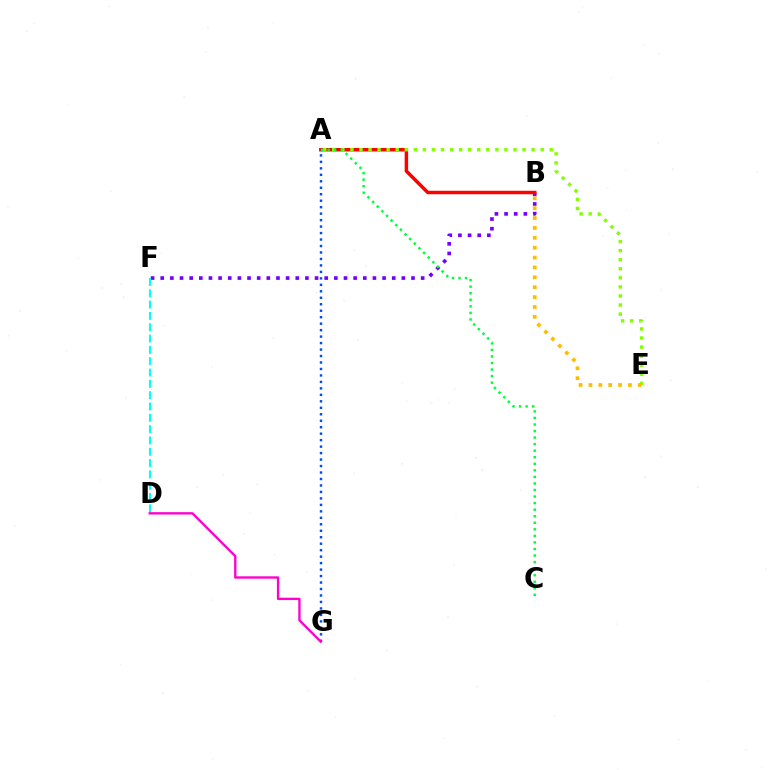{('B', 'F'): [{'color': '#7200ff', 'line_style': 'dotted', 'thickness': 2.62}], ('A', 'B'): [{'color': '#ff0000', 'line_style': 'solid', 'thickness': 2.5}], ('A', 'E'): [{'color': '#84ff00', 'line_style': 'dotted', 'thickness': 2.46}], ('A', 'G'): [{'color': '#004bff', 'line_style': 'dotted', 'thickness': 1.76}], ('D', 'F'): [{'color': '#00fff6', 'line_style': 'dashed', 'thickness': 1.54}], ('B', 'E'): [{'color': '#ffbd00', 'line_style': 'dotted', 'thickness': 2.68}], ('A', 'C'): [{'color': '#00ff39', 'line_style': 'dotted', 'thickness': 1.78}], ('D', 'G'): [{'color': '#ff00cf', 'line_style': 'solid', 'thickness': 1.7}]}